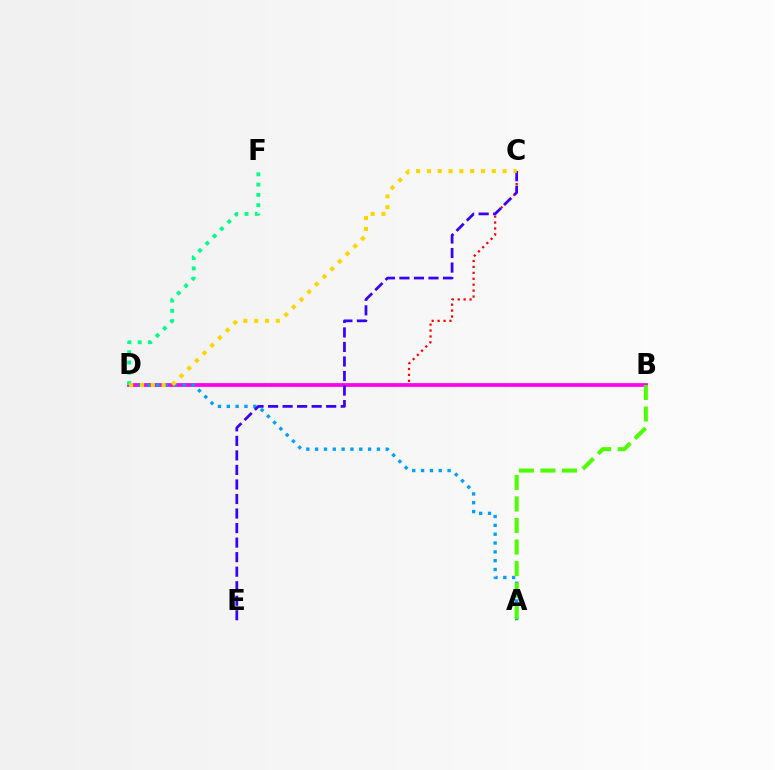{('C', 'D'): [{'color': '#ff0000', 'line_style': 'dotted', 'thickness': 1.61}, {'color': '#ffd500', 'line_style': 'dotted', 'thickness': 2.94}], ('B', 'D'): [{'color': '#ff00ed', 'line_style': 'solid', 'thickness': 2.69}], ('D', 'F'): [{'color': '#00ff86', 'line_style': 'dotted', 'thickness': 2.79}], ('A', 'D'): [{'color': '#009eff', 'line_style': 'dotted', 'thickness': 2.4}], ('A', 'B'): [{'color': '#4fff00', 'line_style': 'dashed', 'thickness': 2.93}], ('C', 'E'): [{'color': '#3700ff', 'line_style': 'dashed', 'thickness': 1.97}]}